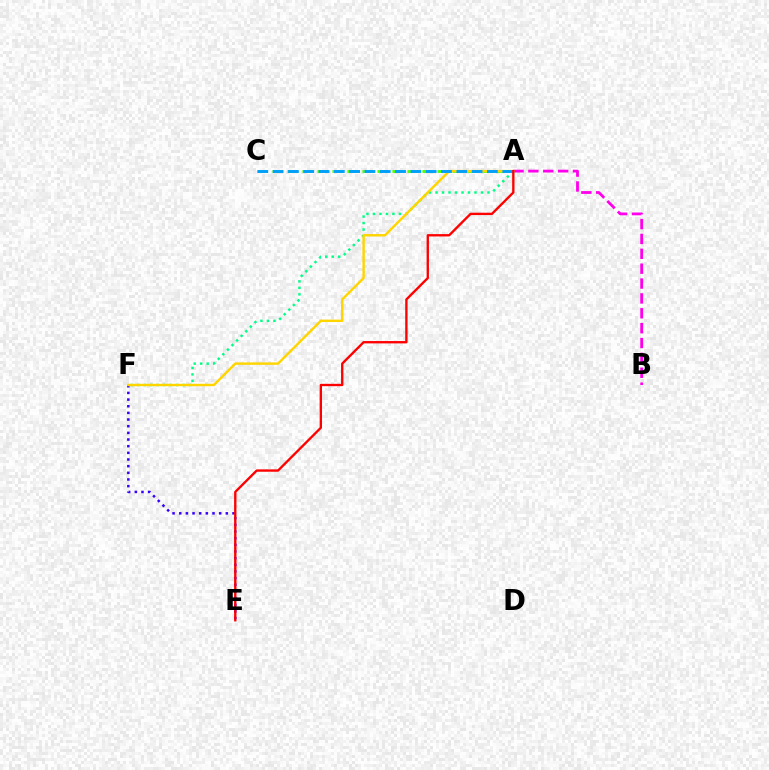{('A', 'F'): [{'color': '#00ff86', 'line_style': 'dotted', 'thickness': 1.76}, {'color': '#ffd500', 'line_style': 'solid', 'thickness': 1.74}], ('E', 'F'): [{'color': '#3700ff', 'line_style': 'dotted', 'thickness': 1.81}], ('A', 'C'): [{'color': '#4fff00', 'line_style': 'dashed', 'thickness': 2.04}, {'color': '#009eff', 'line_style': 'dashed', 'thickness': 2.08}], ('A', 'B'): [{'color': '#ff00ed', 'line_style': 'dashed', 'thickness': 2.02}], ('A', 'E'): [{'color': '#ff0000', 'line_style': 'solid', 'thickness': 1.69}]}